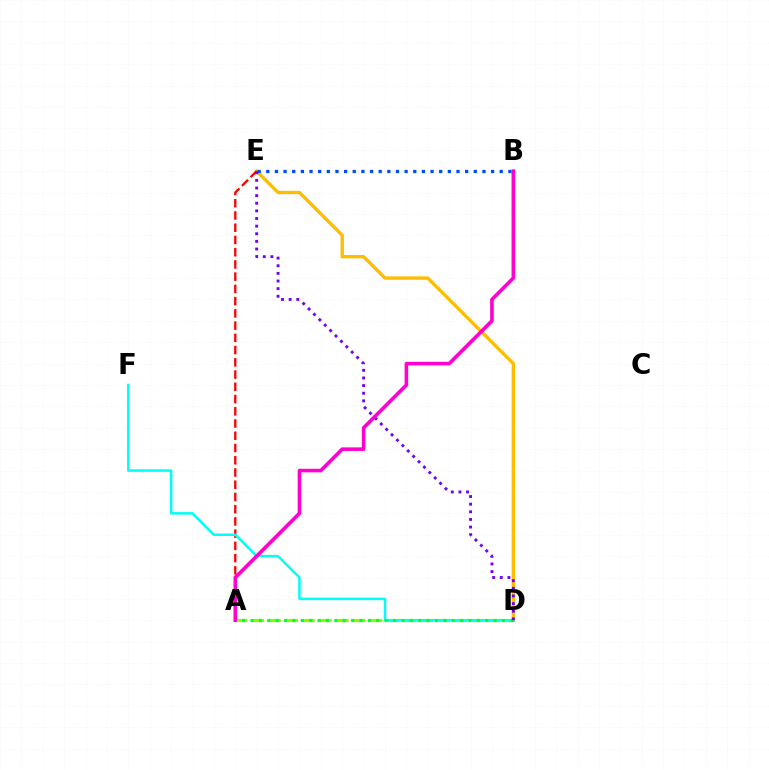{('A', 'D'): [{'color': '#84ff00', 'line_style': 'dashed', 'thickness': 2.29}, {'color': '#00ff39', 'line_style': 'dotted', 'thickness': 2.28}], ('D', 'E'): [{'color': '#ffbd00', 'line_style': 'solid', 'thickness': 2.41}, {'color': '#7200ff', 'line_style': 'dotted', 'thickness': 2.07}], ('B', 'E'): [{'color': '#004bff', 'line_style': 'dotted', 'thickness': 2.35}], ('A', 'E'): [{'color': '#ff0000', 'line_style': 'dashed', 'thickness': 1.66}], ('D', 'F'): [{'color': '#00fff6', 'line_style': 'solid', 'thickness': 1.81}], ('A', 'B'): [{'color': '#ff00cf', 'line_style': 'solid', 'thickness': 2.57}]}